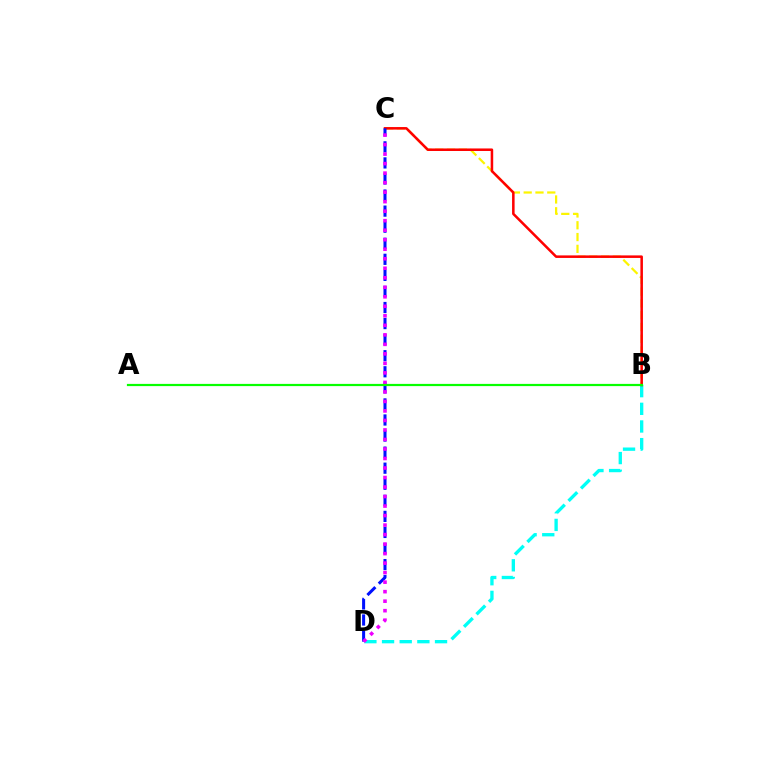{('B', 'C'): [{'color': '#fcf500', 'line_style': 'dashed', 'thickness': 1.6}, {'color': '#ff0000', 'line_style': 'solid', 'thickness': 1.83}], ('B', 'D'): [{'color': '#00fff6', 'line_style': 'dashed', 'thickness': 2.4}], ('C', 'D'): [{'color': '#0010ff', 'line_style': 'dashed', 'thickness': 2.18}, {'color': '#ee00ff', 'line_style': 'dotted', 'thickness': 2.58}], ('A', 'B'): [{'color': '#08ff00', 'line_style': 'solid', 'thickness': 1.59}]}